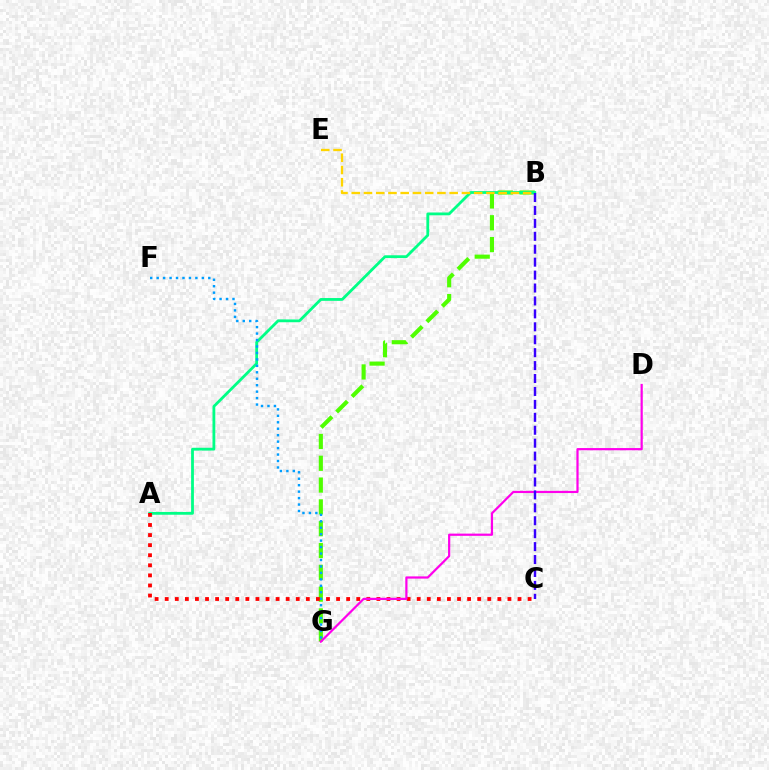{('B', 'G'): [{'color': '#4fff00', 'line_style': 'dashed', 'thickness': 2.96}], ('A', 'B'): [{'color': '#00ff86', 'line_style': 'solid', 'thickness': 2.02}], ('B', 'E'): [{'color': '#ffd500', 'line_style': 'dashed', 'thickness': 1.66}], ('F', 'G'): [{'color': '#009eff', 'line_style': 'dotted', 'thickness': 1.75}], ('A', 'C'): [{'color': '#ff0000', 'line_style': 'dotted', 'thickness': 2.74}], ('D', 'G'): [{'color': '#ff00ed', 'line_style': 'solid', 'thickness': 1.59}], ('B', 'C'): [{'color': '#3700ff', 'line_style': 'dashed', 'thickness': 1.76}]}